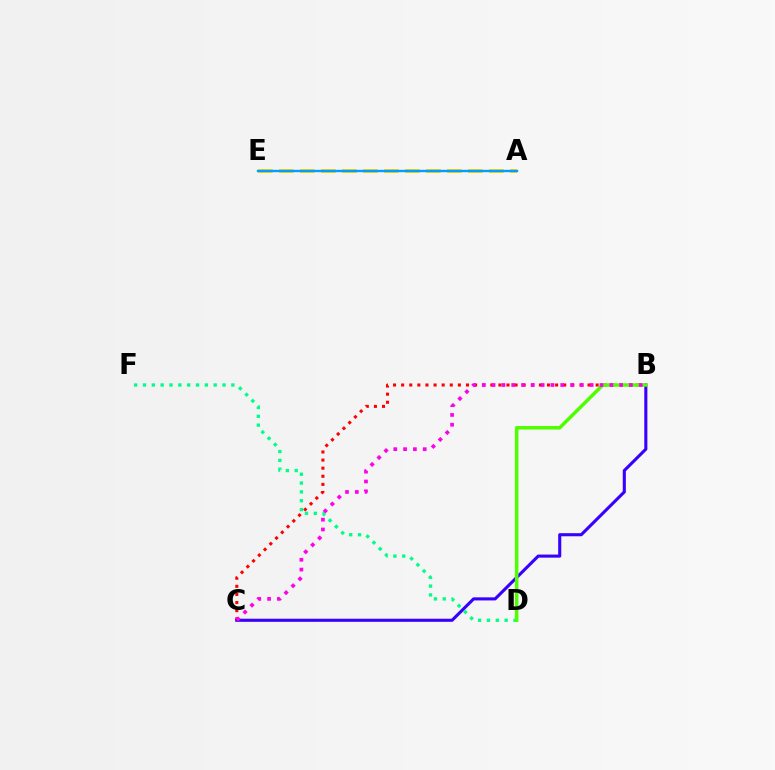{('B', 'C'): [{'color': '#ff0000', 'line_style': 'dotted', 'thickness': 2.2}, {'color': '#3700ff', 'line_style': 'solid', 'thickness': 2.23}, {'color': '#ff00ed', 'line_style': 'dotted', 'thickness': 2.67}], ('D', 'F'): [{'color': '#00ff86', 'line_style': 'dotted', 'thickness': 2.4}], ('B', 'D'): [{'color': '#4fff00', 'line_style': 'solid', 'thickness': 2.52}], ('A', 'E'): [{'color': '#ffd500', 'line_style': 'dashed', 'thickness': 2.85}, {'color': '#009eff', 'line_style': 'solid', 'thickness': 1.71}]}